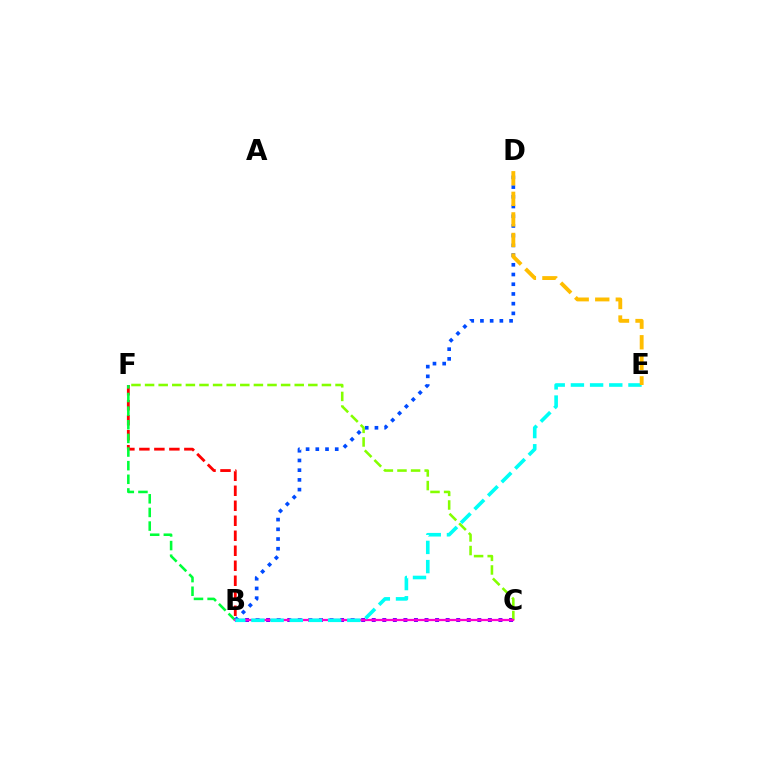{('B', 'F'): [{'color': '#ff0000', 'line_style': 'dashed', 'thickness': 2.04}, {'color': '#00ff39', 'line_style': 'dashed', 'thickness': 1.85}], ('B', 'C'): [{'color': '#7200ff', 'line_style': 'dotted', 'thickness': 2.87}, {'color': '#ff00cf', 'line_style': 'solid', 'thickness': 1.61}], ('B', 'D'): [{'color': '#004bff', 'line_style': 'dotted', 'thickness': 2.64}], ('C', 'F'): [{'color': '#84ff00', 'line_style': 'dashed', 'thickness': 1.85}], ('B', 'E'): [{'color': '#00fff6', 'line_style': 'dashed', 'thickness': 2.61}], ('D', 'E'): [{'color': '#ffbd00', 'line_style': 'dashed', 'thickness': 2.79}]}